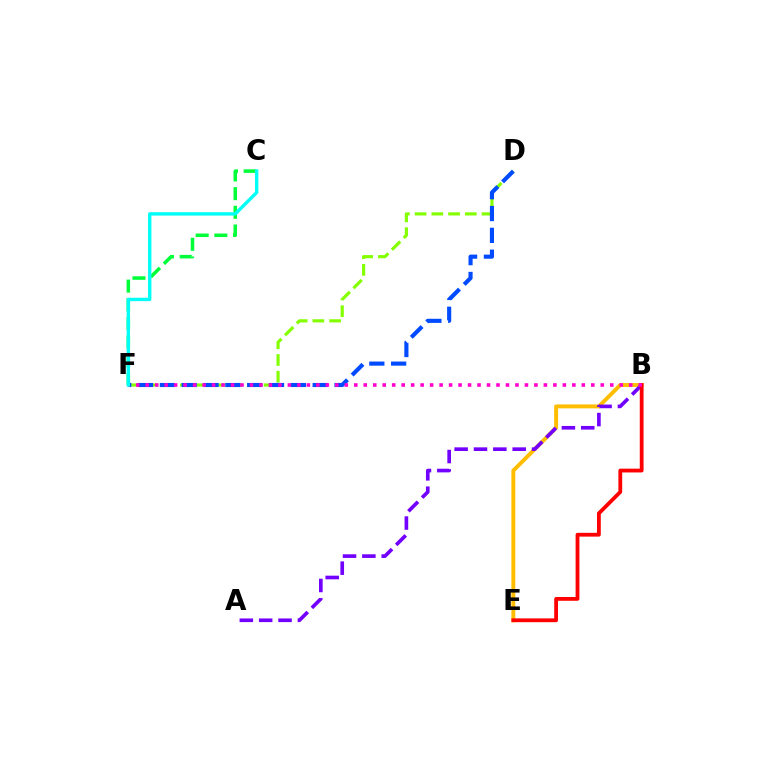{('D', 'F'): [{'color': '#84ff00', 'line_style': 'dashed', 'thickness': 2.27}, {'color': '#004bff', 'line_style': 'dashed', 'thickness': 2.97}], ('B', 'E'): [{'color': '#ffbd00', 'line_style': 'solid', 'thickness': 2.83}, {'color': '#ff0000', 'line_style': 'solid', 'thickness': 2.73}], ('C', 'F'): [{'color': '#00ff39', 'line_style': 'dashed', 'thickness': 2.54}, {'color': '#00fff6', 'line_style': 'solid', 'thickness': 2.43}], ('A', 'B'): [{'color': '#7200ff', 'line_style': 'dashed', 'thickness': 2.63}], ('B', 'F'): [{'color': '#ff00cf', 'line_style': 'dotted', 'thickness': 2.58}]}